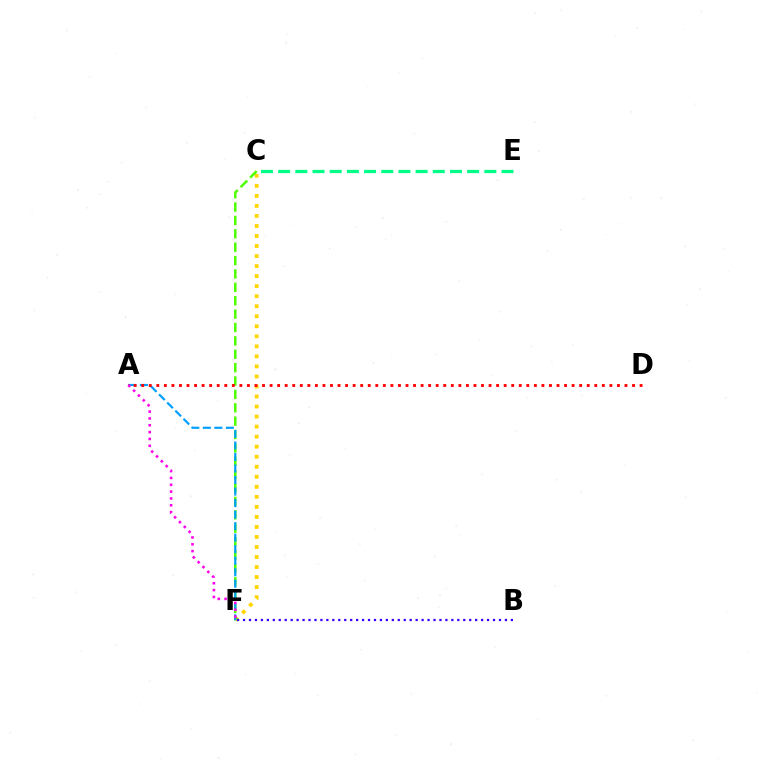{('C', 'F'): [{'color': '#ffd500', 'line_style': 'dotted', 'thickness': 2.73}, {'color': '#4fff00', 'line_style': 'dashed', 'thickness': 1.82}], ('A', 'F'): [{'color': '#009eff', 'line_style': 'dashed', 'thickness': 1.57}, {'color': '#ff00ed', 'line_style': 'dotted', 'thickness': 1.86}], ('C', 'E'): [{'color': '#00ff86', 'line_style': 'dashed', 'thickness': 2.33}], ('A', 'D'): [{'color': '#ff0000', 'line_style': 'dotted', 'thickness': 2.05}], ('B', 'F'): [{'color': '#3700ff', 'line_style': 'dotted', 'thickness': 1.62}]}